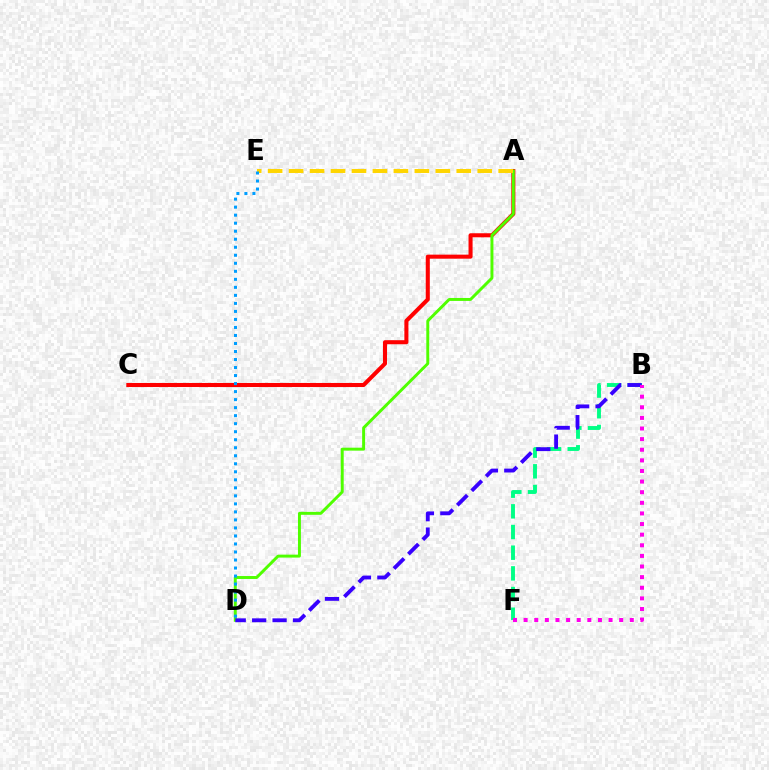{('B', 'F'): [{'color': '#00ff86', 'line_style': 'dashed', 'thickness': 2.81}, {'color': '#ff00ed', 'line_style': 'dotted', 'thickness': 2.88}], ('A', 'C'): [{'color': '#ff0000', 'line_style': 'solid', 'thickness': 2.92}], ('A', 'D'): [{'color': '#4fff00', 'line_style': 'solid', 'thickness': 2.12}], ('A', 'E'): [{'color': '#ffd500', 'line_style': 'dashed', 'thickness': 2.85}], ('D', 'E'): [{'color': '#009eff', 'line_style': 'dotted', 'thickness': 2.18}], ('B', 'D'): [{'color': '#3700ff', 'line_style': 'dashed', 'thickness': 2.77}]}